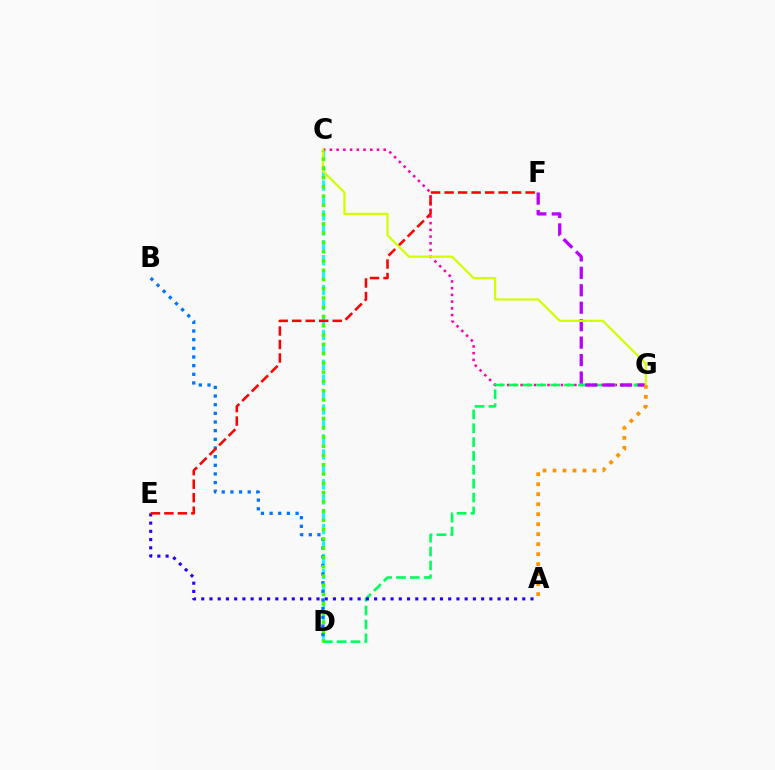{('C', 'G'): [{'color': '#ff00ac', 'line_style': 'dotted', 'thickness': 1.83}, {'color': '#d1ff00', 'line_style': 'solid', 'thickness': 1.6}], ('D', 'G'): [{'color': '#00ff5c', 'line_style': 'dashed', 'thickness': 1.88}], ('A', 'E'): [{'color': '#2500ff', 'line_style': 'dotted', 'thickness': 2.24}], ('C', 'D'): [{'color': '#00fff6', 'line_style': 'dashed', 'thickness': 2.03}, {'color': '#3dff00', 'line_style': 'dotted', 'thickness': 2.52}], ('B', 'D'): [{'color': '#0074ff', 'line_style': 'dotted', 'thickness': 2.35}], ('F', 'G'): [{'color': '#b900ff', 'line_style': 'dashed', 'thickness': 2.37}], ('E', 'F'): [{'color': '#ff0000', 'line_style': 'dashed', 'thickness': 1.83}], ('A', 'G'): [{'color': '#ff9400', 'line_style': 'dotted', 'thickness': 2.71}]}